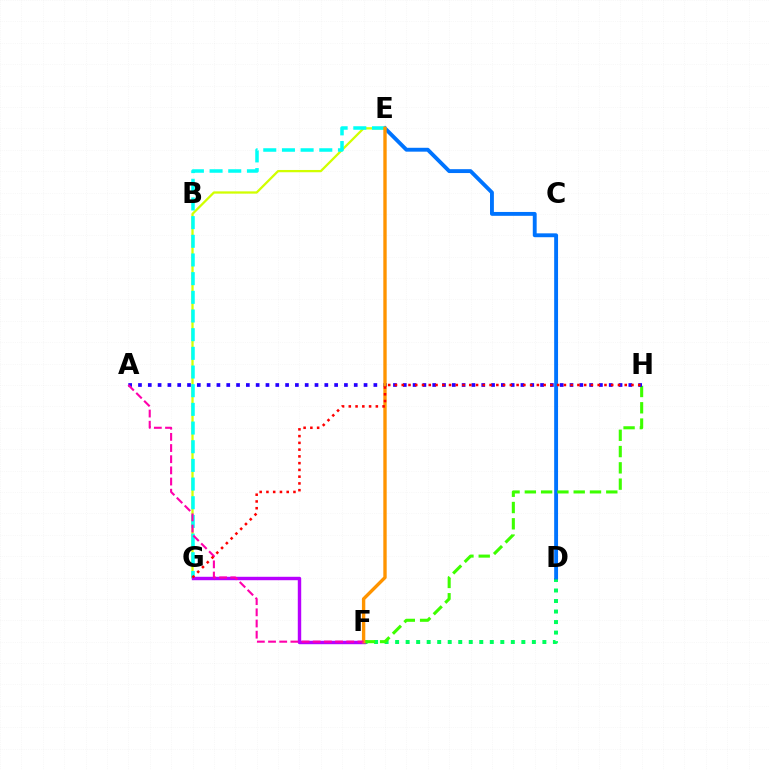{('D', 'F'): [{'color': '#00ff5c', 'line_style': 'dotted', 'thickness': 2.86}], ('D', 'E'): [{'color': '#0074ff', 'line_style': 'solid', 'thickness': 2.79}], ('E', 'G'): [{'color': '#d1ff00', 'line_style': 'solid', 'thickness': 1.63}, {'color': '#00fff6', 'line_style': 'dashed', 'thickness': 2.54}], ('F', 'G'): [{'color': '#b900ff', 'line_style': 'solid', 'thickness': 2.47}], ('F', 'H'): [{'color': '#3dff00', 'line_style': 'dashed', 'thickness': 2.21}], ('A', 'H'): [{'color': '#2500ff', 'line_style': 'dotted', 'thickness': 2.66}], ('E', 'F'): [{'color': '#ff9400', 'line_style': 'solid', 'thickness': 2.42}], ('A', 'F'): [{'color': '#ff00ac', 'line_style': 'dashed', 'thickness': 1.52}], ('G', 'H'): [{'color': '#ff0000', 'line_style': 'dotted', 'thickness': 1.84}]}